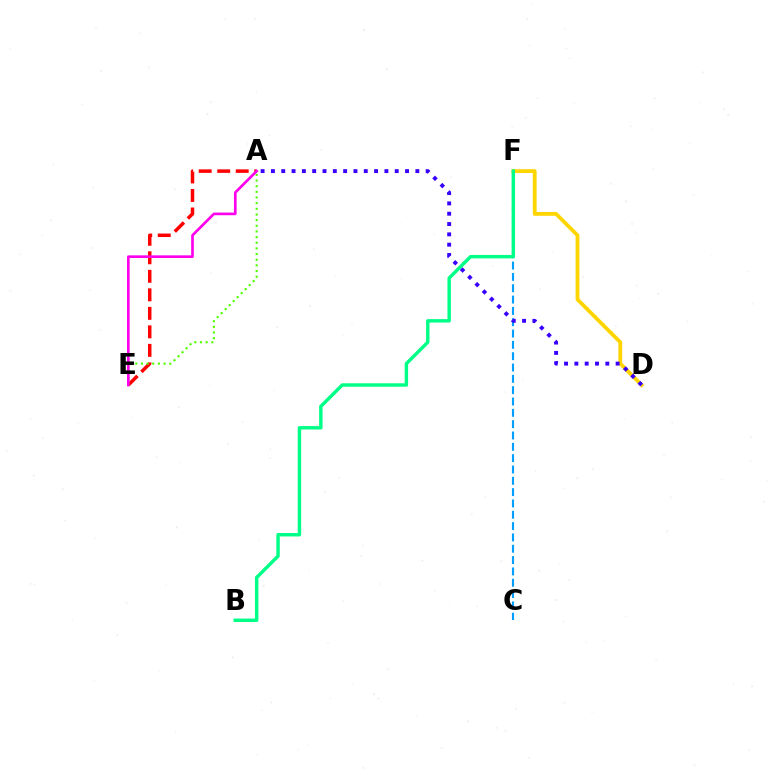{('A', 'E'): [{'color': '#ff0000', 'line_style': 'dashed', 'thickness': 2.52}, {'color': '#4fff00', 'line_style': 'dotted', 'thickness': 1.54}, {'color': '#ff00ed', 'line_style': 'solid', 'thickness': 1.92}], ('D', 'F'): [{'color': '#ffd500', 'line_style': 'solid', 'thickness': 2.74}], ('C', 'F'): [{'color': '#009eff', 'line_style': 'dashed', 'thickness': 1.54}], ('B', 'F'): [{'color': '#00ff86', 'line_style': 'solid', 'thickness': 2.47}], ('A', 'D'): [{'color': '#3700ff', 'line_style': 'dotted', 'thickness': 2.8}]}